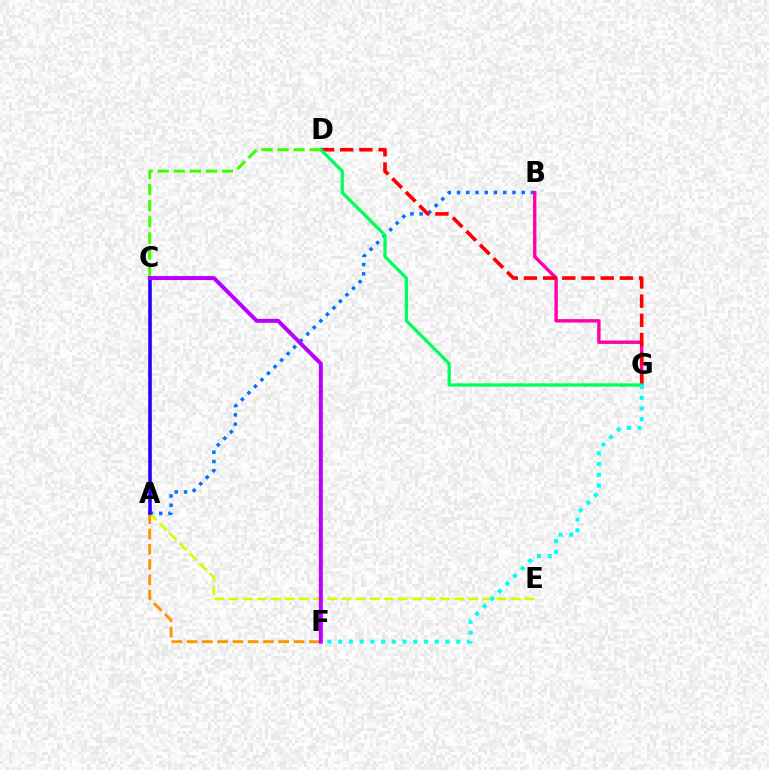{('A', 'B'): [{'color': '#0074ff', 'line_style': 'dotted', 'thickness': 2.51}], ('A', 'E'): [{'color': '#d1ff00', 'line_style': 'dashed', 'thickness': 1.92}], ('C', 'D'): [{'color': '#3dff00', 'line_style': 'dashed', 'thickness': 2.18}], ('B', 'G'): [{'color': '#ff00ac', 'line_style': 'solid', 'thickness': 2.45}], ('D', 'G'): [{'color': '#ff0000', 'line_style': 'dashed', 'thickness': 2.61}, {'color': '#00ff5c', 'line_style': 'solid', 'thickness': 2.36}], ('A', 'F'): [{'color': '#ff9400', 'line_style': 'dashed', 'thickness': 2.08}], ('A', 'C'): [{'color': '#2500ff', 'line_style': 'solid', 'thickness': 2.6}], ('F', 'G'): [{'color': '#00fff6', 'line_style': 'dotted', 'thickness': 2.91}], ('C', 'F'): [{'color': '#b900ff', 'line_style': 'solid', 'thickness': 2.87}]}